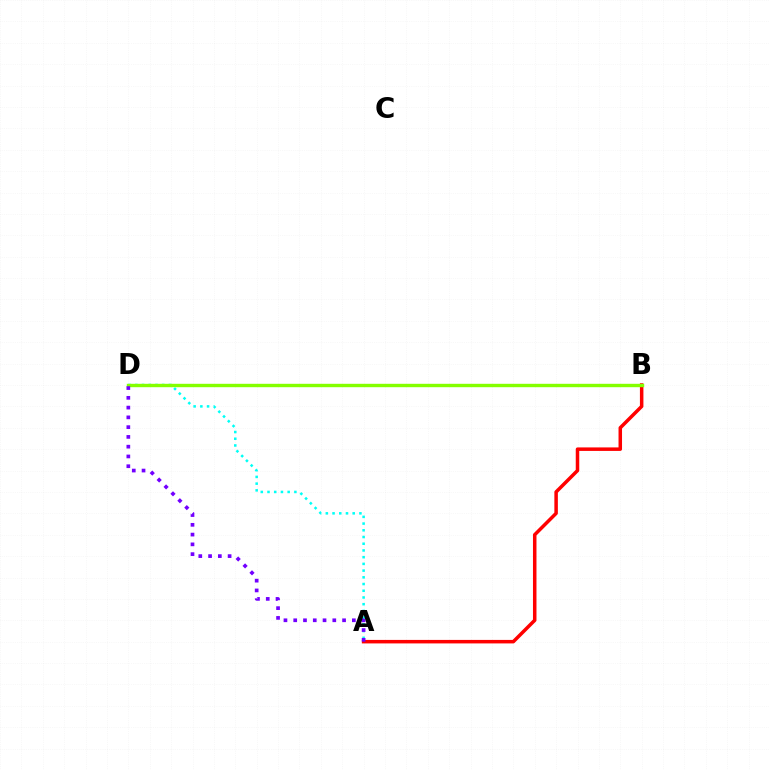{('A', 'B'): [{'color': '#ff0000', 'line_style': 'solid', 'thickness': 2.52}], ('A', 'D'): [{'color': '#00fff6', 'line_style': 'dotted', 'thickness': 1.83}, {'color': '#7200ff', 'line_style': 'dotted', 'thickness': 2.65}], ('B', 'D'): [{'color': '#84ff00', 'line_style': 'solid', 'thickness': 2.45}]}